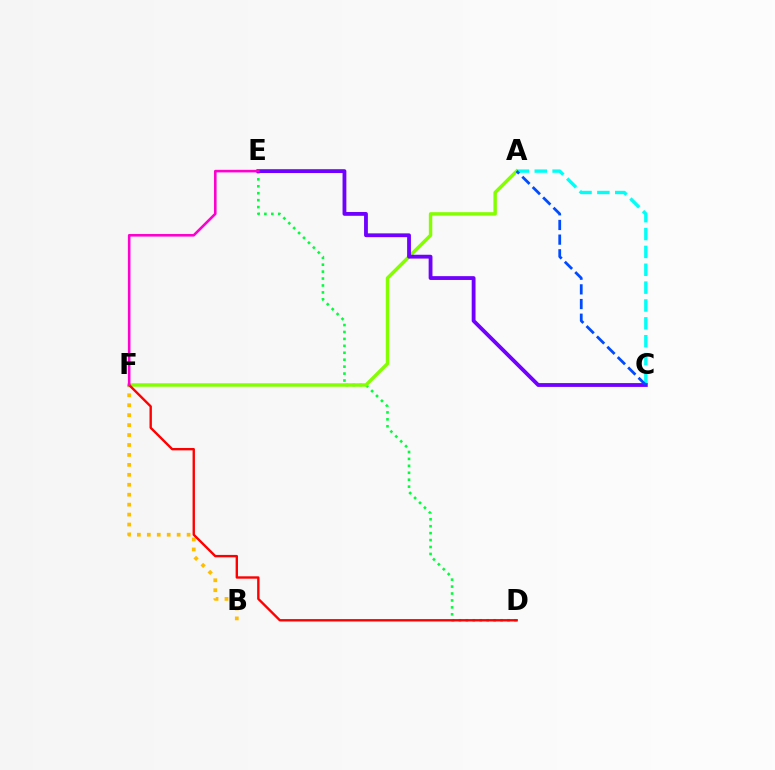{('D', 'E'): [{'color': '#00ff39', 'line_style': 'dotted', 'thickness': 1.88}], ('B', 'F'): [{'color': '#ffbd00', 'line_style': 'dotted', 'thickness': 2.7}], ('A', 'F'): [{'color': '#84ff00', 'line_style': 'solid', 'thickness': 2.47}], ('A', 'C'): [{'color': '#00fff6', 'line_style': 'dashed', 'thickness': 2.43}, {'color': '#004bff', 'line_style': 'dashed', 'thickness': 1.99}], ('C', 'E'): [{'color': '#7200ff', 'line_style': 'solid', 'thickness': 2.75}], ('D', 'F'): [{'color': '#ff0000', 'line_style': 'solid', 'thickness': 1.72}], ('E', 'F'): [{'color': '#ff00cf', 'line_style': 'solid', 'thickness': 1.87}]}